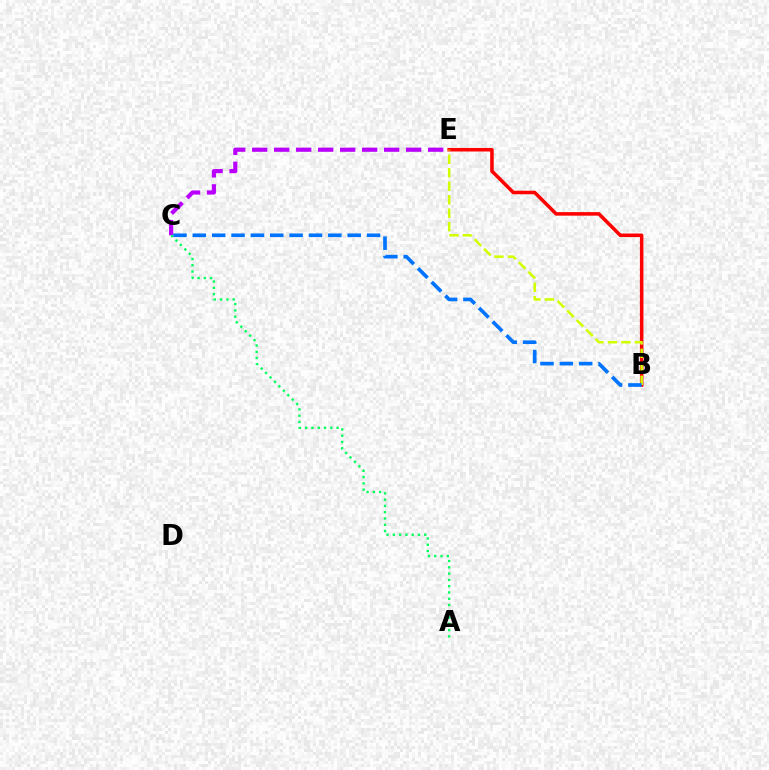{('B', 'E'): [{'color': '#ff0000', 'line_style': 'solid', 'thickness': 2.55}, {'color': '#d1ff00', 'line_style': 'dashed', 'thickness': 1.83}], ('C', 'E'): [{'color': '#b900ff', 'line_style': 'dashed', 'thickness': 2.99}], ('B', 'C'): [{'color': '#0074ff', 'line_style': 'dashed', 'thickness': 2.63}], ('A', 'C'): [{'color': '#00ff5c', 'line_style': 'dotted', 'thickness': 1.71}]}